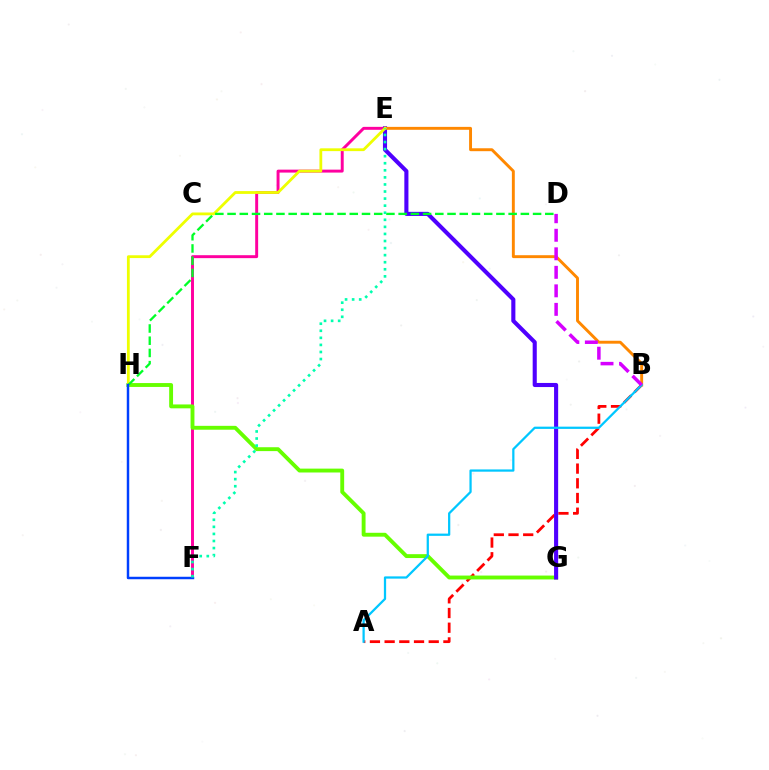{('E', 'F'): [{'color': '#ff00a0', 'line_style': 'solid', 'thickness': 2.12}, {'color': '#00ffaf', 'line_style': 'dotted', 'thickness': 1.92}], ('A', 'B'): [{'color': '#ff0000', 'line_style': 'dashed', 'thickness': 2.0}, {'color': '#00c7ff', 'line_style': 'solid', 'thickness': 1.62}], ('G', 'H'): [{'color': '#66ff00', 'line_style': 'solid', 'thickness': 2.79}], ('E', 'G'): [{'color': '#4f00ff', 'line_style': 'solid', 'thickness': 2.95}], ('B', 'E'): [{'color': '#ff8800', 'line_style': 'solid', 'thickness': 2.1}], ('E', 'H'): [{'color': '#eeff00', 'line_style': 'solid', 'thickness': 2.01}], ('D', 'H'): [{'color': '#00ff27', 'line_style': 'dashed', 'thickness': 1.66}], ('F', 'H'): [{'color': '#003fff', 'line_style': 'solid', 'thickness': 1.78}], ('B', 'D'): [{'color': '#d600ff', 'line_style': 'dashed', 'thickness': 2.52}]}